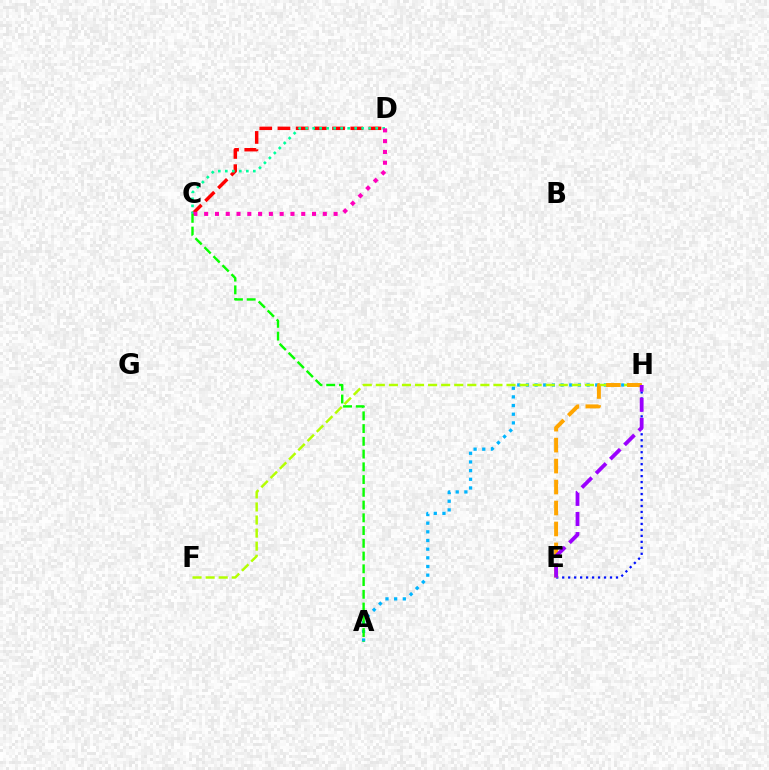{('C', 'D'): [{'color': '#ff0000', 'line_style': 'dashed', 'thickness': 2.47}, {'color': '#00ff9d', 'line_style': 'dotted', 'thickness': 1.9}, {'color': '#ff00bd', 'line_style': 'dotted', 'thickness': 2.93}], ('A', 'H'): [{'color': '#00b5ff', 'line_style': 'dotted', 'thickness': 2.35}], ('F', 'H'): [{'color': '#b3ff00', 'line_style': 'dashed', 'thickness': 1.78}], ('A', 'C'): [{'color': '#08ff00', 'line_style': 'dashed', 'thickness': 1.73}], ('E', 'H'): [{'color': '#0010ff', 'line_style': 'dotted', 'thickness': 1.62}, {'color': '#ffa500', 'line_style': 'dashed', 'thickness': 2.85}, {'color': '#9b00ff', 'line_style': 'dashed', 'thickness': 2.73}]}